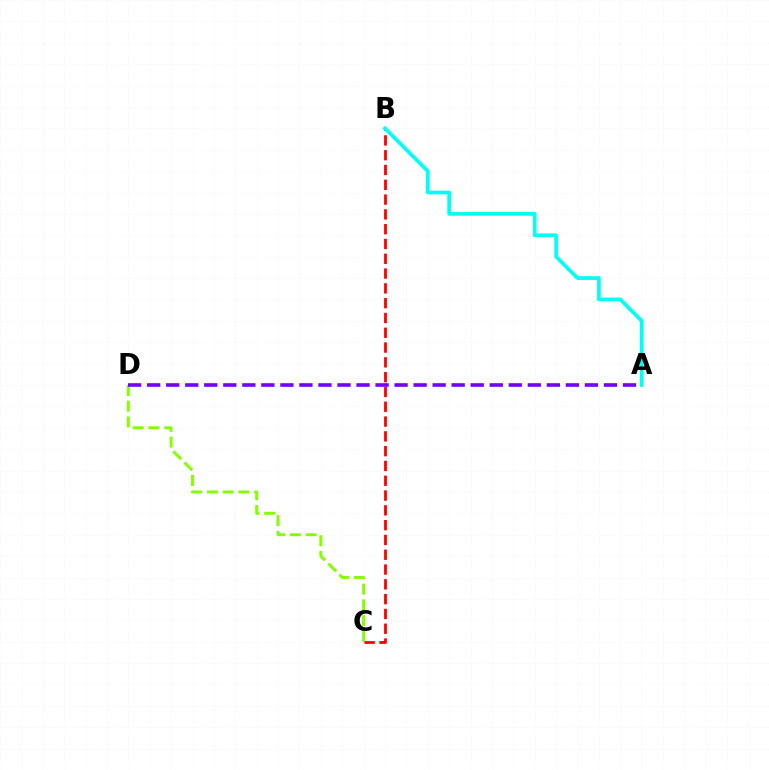{('C', 'D'): [{'color': '#84ff00', 'line_style': 'dashed', 'thickness': 2.14}], ('B', 'C'): [{'color': '#ff0000', 'line_style': 'dashed', 'thickness': 2.01}], ('A', 'D'): [{'color': '#7200ff', 'line_style': 'dashed', 'thickness': 2.59}], ('A', 'B'): [{'color': '#00fff6', 'line_style': 'solid', 'thickness': 2.66}]}